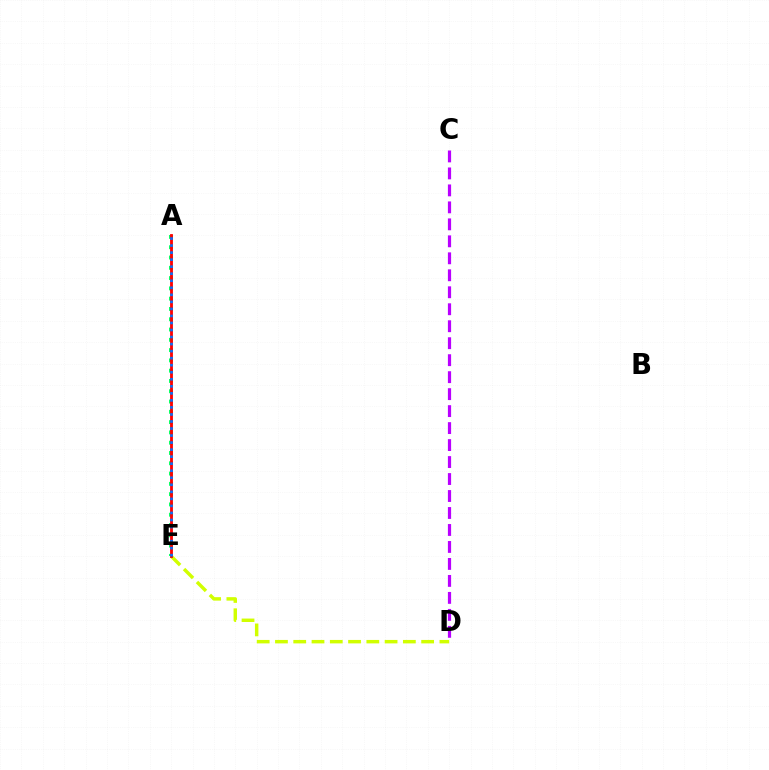{('C', 'D'): [{'color': '#b900ff', 'line_style': 'dashed', 'thickness': 2.31}], ('D', 'E'): [{'color': '#d1ff00', 'line_style': 'dashed', 'thickness': 2.48}], ('A', 'E'): [{'color': '#00ff5c', 'line_style': 'dotted', 'thickness': 2.8}, {'color': '#ff0000', 'line_style': 'solid', 'thickness': 2.03}, {'color': '#0074ff', 'line_style': 'dotted', 'thickness': 1.91}]}